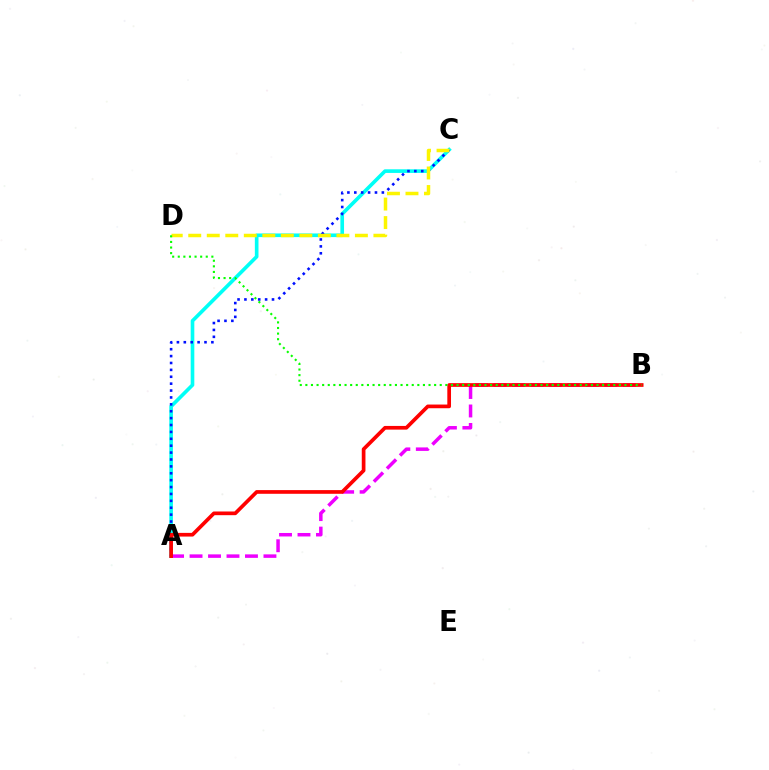{('A', 'C'): [{'color': '#00fff6', 'line_style': 'solid', 'thickness': 2.62}, {'color': '#0010ff', 'line_style': 'dotted', 'thickness': 1.87}], ('A', 'B'): [{'color': '#ee00ff', 'line_style': 'dashed', 'thickness': 2.51}, {'color': '#ff0000', 'line_style': 'solid', 'thickness': 2.66}], ('C', 'D'): [{'color': '#fcf500', 'line_style': 'dashed', 'thickness': 2.52}], ('B', 'D'): [{'color': '#08ff00', 'line_style': 'dotted', 'thickness': 1.52}]}